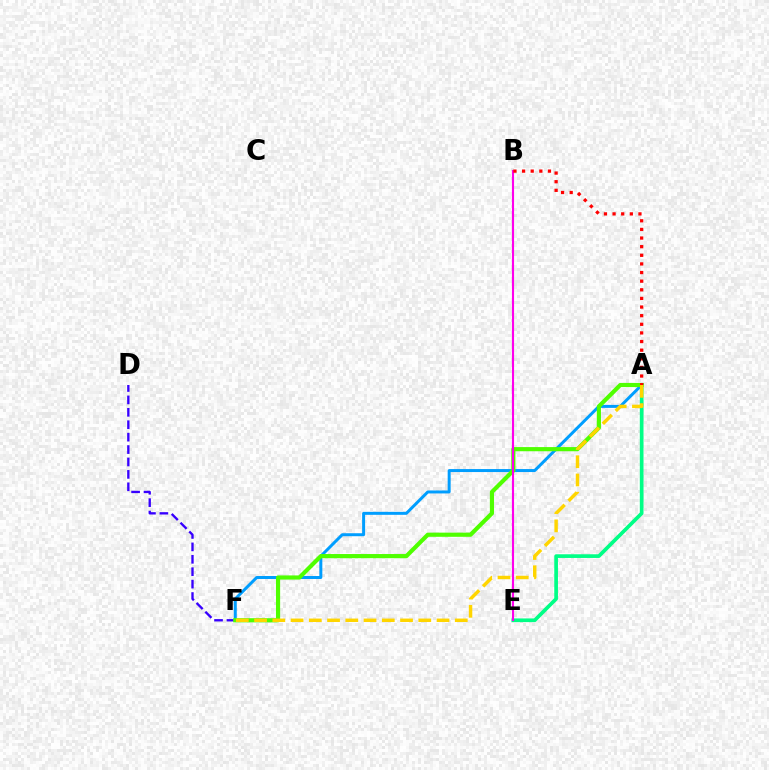{('A', 'E'): [{'color': '#00ff86', 'line_style': 'solid', 'thickness': 2.66}], ('D', 'F'): [{'color': '#3700ff', 'line_style': 'dashed', 'thickness': 1.69}], ('A', 'F'): [{'color': '#009eff', 'line_style': 'solid', 'thickness': 2.15}, {'color': '#4fff00', 'line_style': 'solid', 'thickness': 2.99}, {'color': '#ffd500', 'line_style': 'dashed', 'thickness': 2.48}], ('B', 'E'): [{'color': '#ff00ed', 'line_style': 'solid', 'thickness': 1.53}], ('A', 'B'): [{'color': '#ff0000', 'line_style': 'dotted', 'thickness': 2.34}]}